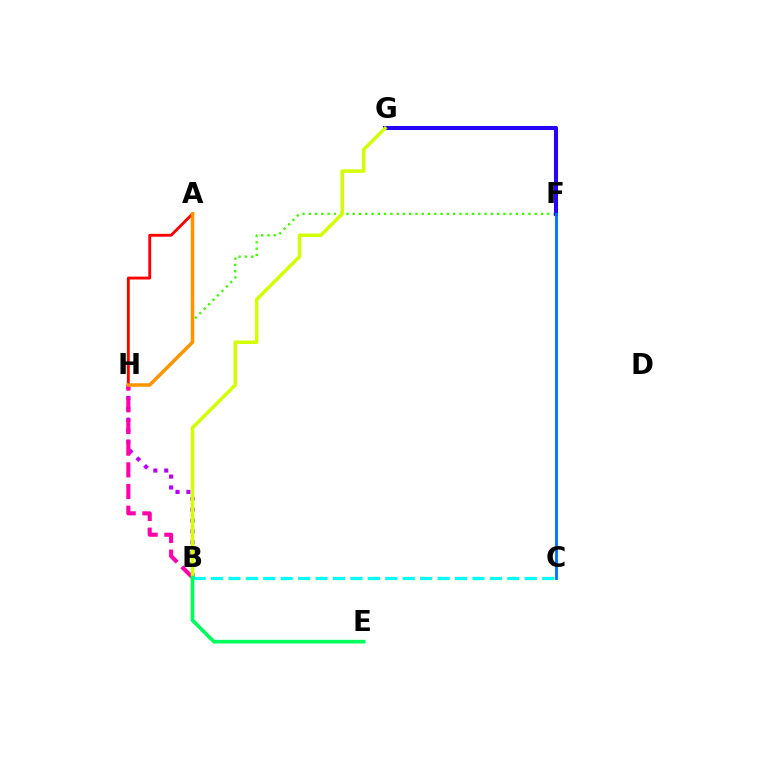{('F', 'H'): [{'color': '#3dff00', 'line_style': 'dotted', 'thickness': 1.71}], ('B', 'H'): [{'color': '#b900ff', 'line_style': 'dotted', 'thickness': 2.96}, {'color': '#ff00ac', 'line_style': 'dashed', 'thickness': 2.94}], ('A', 'H'): [{'color': '#ff0000', 'line_style': 'solid', 'thickness': 2.06}, {'color': '#ff9400', 'line_style': 'solid', 'thickness': 2.52}], ('F', 'G'): [{'color': '#2500ff', 'line_style': 'solid', 'thickness': 2.93}], ('B', 'G'): [{'color': '#d1ff00', 'line_style': 'solid', 'thickness': 2.51}], ('B', 'C'): [{'color': '#00fff6', 'line_style': 'dashed', 'thickness': 2.37}], ('B', 'E'): [{'color': '#00ff5c', 'line_style': 'solid', 'thickness': 2.64}], ('C', 'F'): [{'color': '#0074ff', 'line_style': 'solid', 'thickness': 2.05}]}